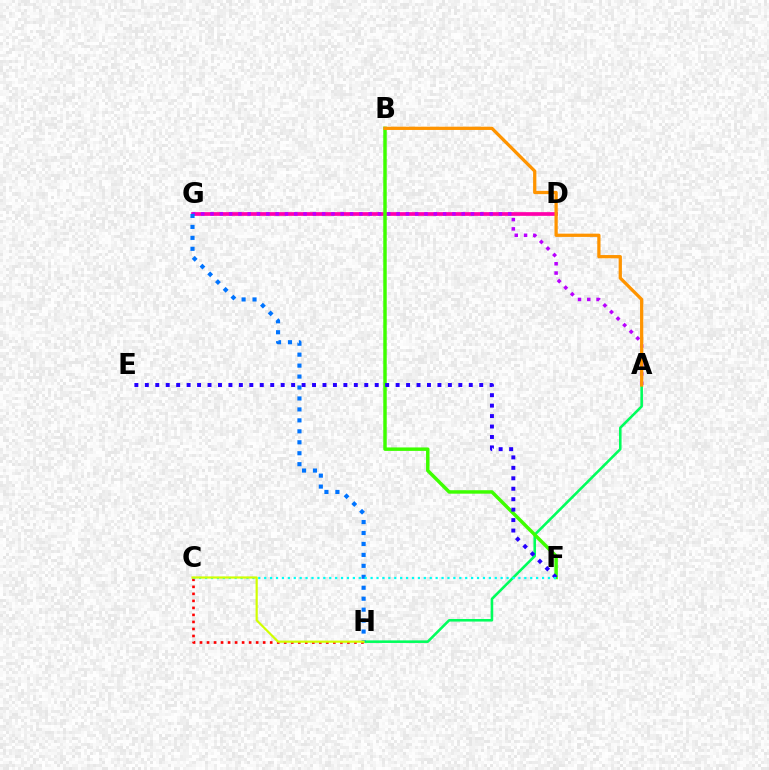{('D', 'G'): [{'color': '#ff00ac', 'line_style': 'solid', 'thickness': 2.67}], ('A', 'H'): [{'color': '#00ff5c', 'line_style': 'solid', 'thickness': 1.85}], ('B', 'F'): [{'color': '#3dff00', 'line_style': 'solid', 'thickness': 2.49}], ('A', 'G'): [{'color': '#b900ff', 'line_style': 'dotted', 'thickness': 2.53}], ('G', 'H'): [{'color': '#0074ff', 'line_style': 'dotted', 'thickness': 2.98}], ('E', 'F'): [{'color': '#2500ff', 'line_style': 'dotted', 'thickness': 2.84}], ('C', 'H'): [{'color': '#ff0000', 'line_style': 'dotted', 'thickness': 1.91}, {'color': '#d1ff00', 'line_style': 'solid', 'thickness': 1.57}], ('C', 'F'): [{'color': '#00fff6', 'line_style': 'dotted', 'thickness': 1.61}], ('A', 'B'): [{'color': '#ff9400', 'line_style': 'solid', 'thickness': 2.35}]}